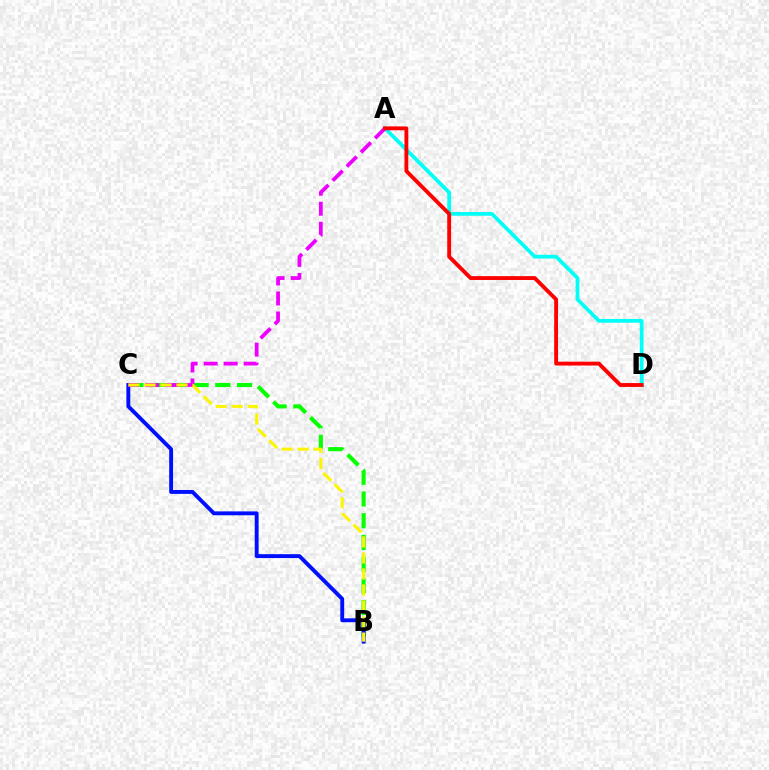{('A', 'D'): [{'color': '#00fff6', 'line_style': 'solid', 'thickness': 2.7}, {'color': '#ff0000', 'line_style': 'solid', 'thickness': 2.78}], ('B', 'C'): [{'color': '#08ff00', 'line_style': 'dashed', 'thickness': 2.95}, {'color': '#0010ff', 'line_style': 'solid', 'thickness': 2.8}, {'color': '#fcf500', 'line_style': 'dashed', 'thickness': 2.18}], ('A', 'C'): [{'color': '#ee00ff', 'line_style': 'dashed', 'thickness': 2.72}]}